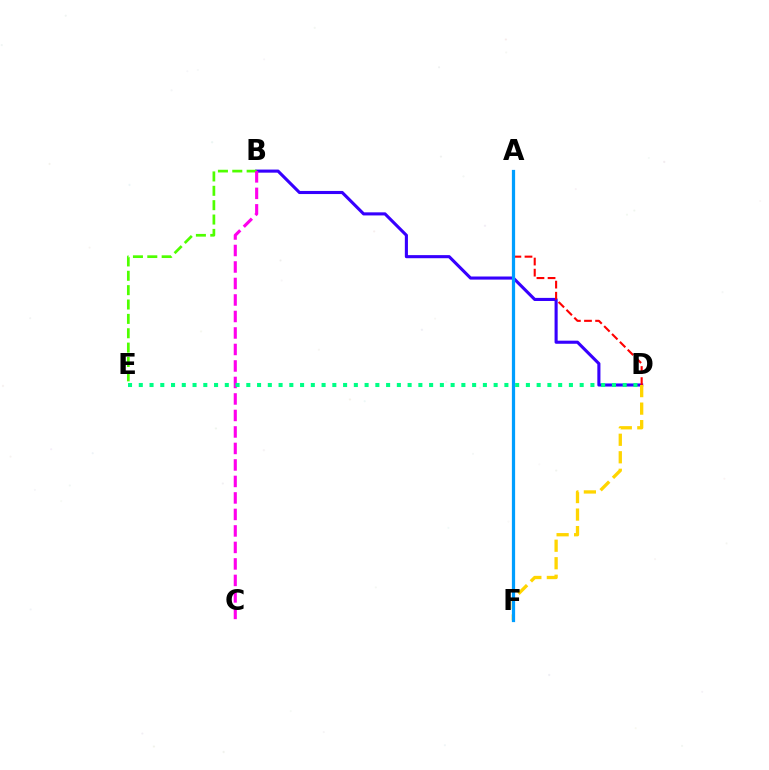{('B', 'D'): [{'color': '#3700ff', 'line_style': 'solid', 'thickness': 2.23}], ('A', 'D'): [{'color': '#ff0000', 'line_style': 'dashed', 'thickness': 1.51}], ('B', 'E'): [{'color': '#4fff00', 'line_style': 'dashed', 'thickness': 1.95}], ('B', 'C'): [{'color': '#ff00ed', 'line_style': 'dashed', 'thickness': 2.24}], ('D', 'F'): [{'color': '#ffd500', 'line_style': 'dashed', 'thickness': 2.38}], ('A', 'F'): [{'color': '#009eff', 'line_style': 'solid', 'thickness': 2.32}], ('D', 'E'): [{'color': '#00ff86', 'line_style': 'dotted', 'thickness': 2.92}]}